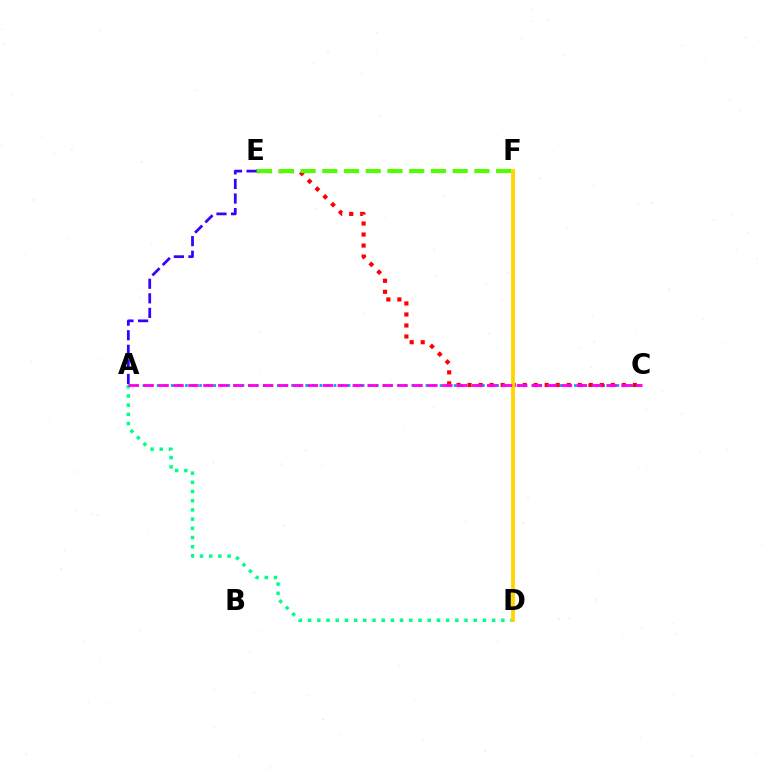{('A', 'C'): [{'color': '#009eff', 'line_style': 'dotted', 'thickness': 1.92}, {'color': '#ff00ed', 'line_style': 'dashed', 'thickness': 2.03}], ('C', 'E'): [{'color': '#ff0000', 'line_style': 'dotted', 'thickness': 2.99}], ('E', 'F'): [{'color': '#4fff00', 'line_style': 'dashed', 'thickness': 2.95}], ('A', 'D'): [{'color': '#00ff86', 'line_style': 'dotted', 'thickness': 2.5}], ('A', 'E'): [{'color': '#3700ff', 'line_style': 'dashed', 'thickness': 1.98}], ('D', 'F'): [{'color': '#ffd500', 'line_style': 'solid', 'thickness': 2.74}]}